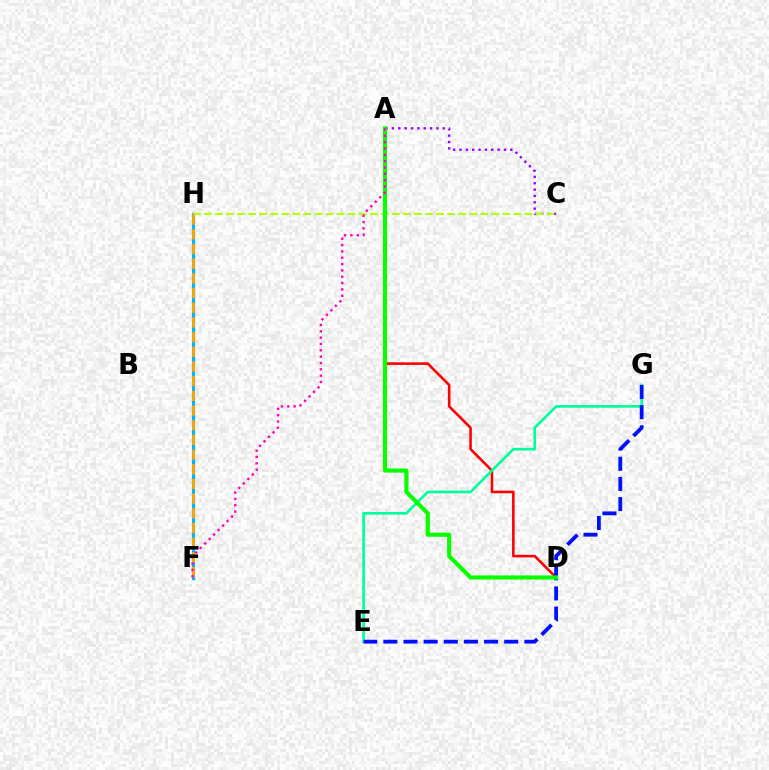{('A', 'D'): [{'color': '#ff0000', 'line_style': 'solid', 'thickness': 1.85}, {'color': '#08ff00', 'line_style': 'solid', 'thickness': 2.98}], ('F', 'H'): [{'color': '#00b5ff', 'line_style': 'solid', 'thickness': 2.28}, {'color': '#ffa500', 'line_style': 'dashed', 'thickness': 2.0}], ('E', 'G'): [{'color': '#00ff9d', 'line_style': 'solid', 'thickness': 1.91}, {'color': '#0010ff', 'line_style': 'dashed', 'thickness': 2.74}], ('A', 'C'): [{'color': '#9b00ff', 'line_style': 'dotted', 'thickness': 1.73}], ('C', 'H'): [{'color': '#b3ff00', 'line_style': 'dashed', 'thickness': 1.5}], ('A', 'F'): [{'color': '#ff00bd', 'line_style': 'dotted', 'thickness': 1.72}]}